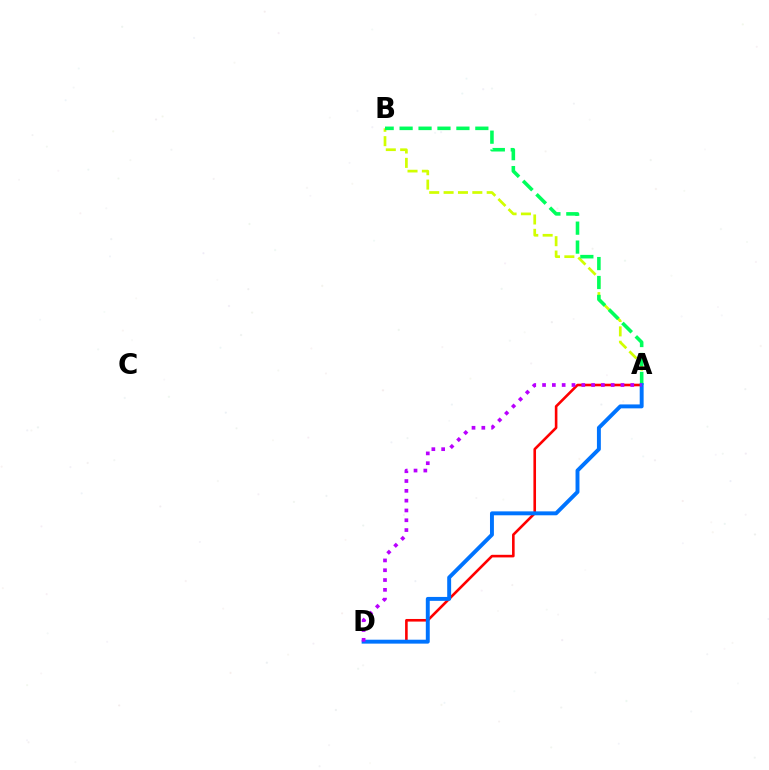{('A', 'B'): [{'color': '#d1ff00', 'line_style': 'dashed', 'thickness': 1.95}, {'color': '#00ff5c', 'line_style': 'dashed', 'thickness': 2.57}], ('A', 'D'): [{'color': '#ff0000', 'line_style': 'solid', 'thickness': 1.88}, {'color': '#0074ff', 'line_style': 'solid', 'thickness': 2.82}, {'color': '#b900ff', 'line_style': 'dotted', 'thickness': 2.66}]}